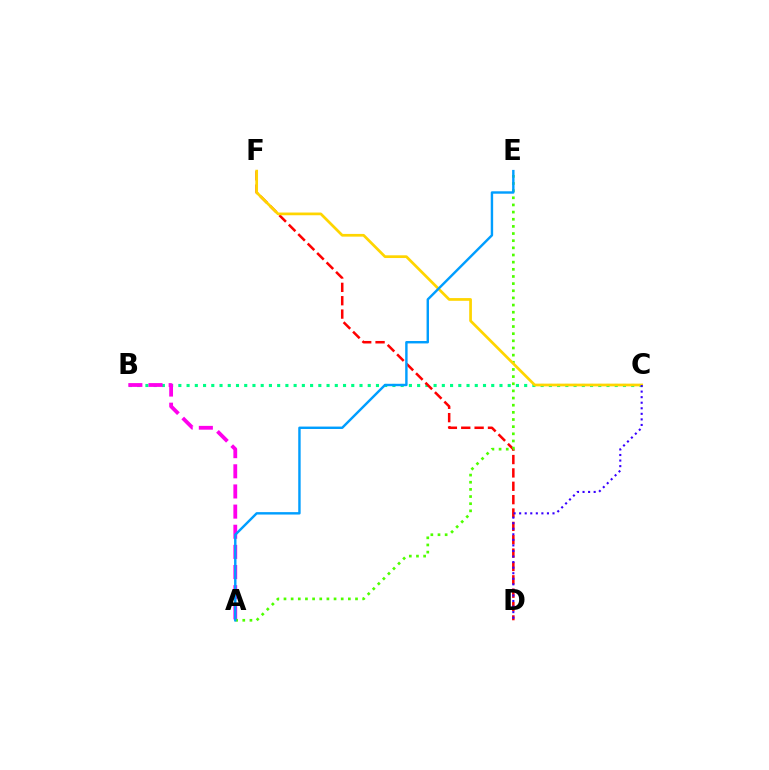{('B', 'C'): [{'color': '#00ff86', 'line_style': 'dotted', 'thickness': 2.24}], ('A', 'B'): [{'color': '#ff00ed', 'line_style': 'dashed', 'thickness': 2.74}], ('D', 'F'): [{'color': '#ff0000', 'line_style': 'dashed', 'thickness': 1.82}], ('A', 'E'): [{'color': '#4fff00', 'line_style': 'dotted', 'thickness': 1.94}, {'color': '#009eff', 'line_style': 'solid', 'thickness': 1.74}], ('C', 'F'): [{'color': '#ffd500', 'line_style': 'solid', 'thickness': 1.96}], ('C', 'D'): [{'color': '#3700ff', 'line_style': 'dotted', 'thickness': 1.51}]}